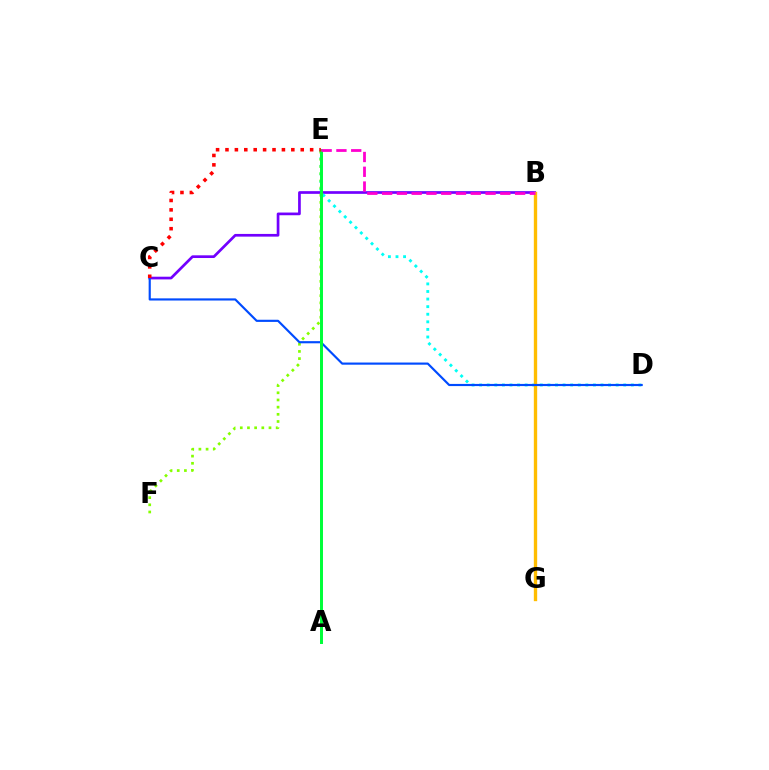{('B', 'C'): [{'color': '#7200ff', 'line_style': 'solid', 'thickness': 1.94}], ('D', 'E'): [{'color': '#00fff6', 'line_style': 'dotted', 'thickness': 2.06}], ('B', 'G'): [{'color': '#ffbd00', 'line_style': 'solid', 'thickness': 2.4}], ('E', 'F'): [{'color': '#84ff00', 'line_style': 'dotted', 'thickness': 1.95}], ('C', 'D'): [{'color': '#004bff', 'line_style': 'solid', 'thickness': 1.55}], ('A', 'E'): [{'color': '#00ff39', 'line_style': 'solid', 'thickness': 2.14}], ('C', 'E'): [{'color': '#ff0000', 'line_style': 'dotted', 'thickness': 2.56}], ('B', 'E'): [{'color': '#ff00cf', 'line_style': 'dashed', 'thickness': 2.01}]}